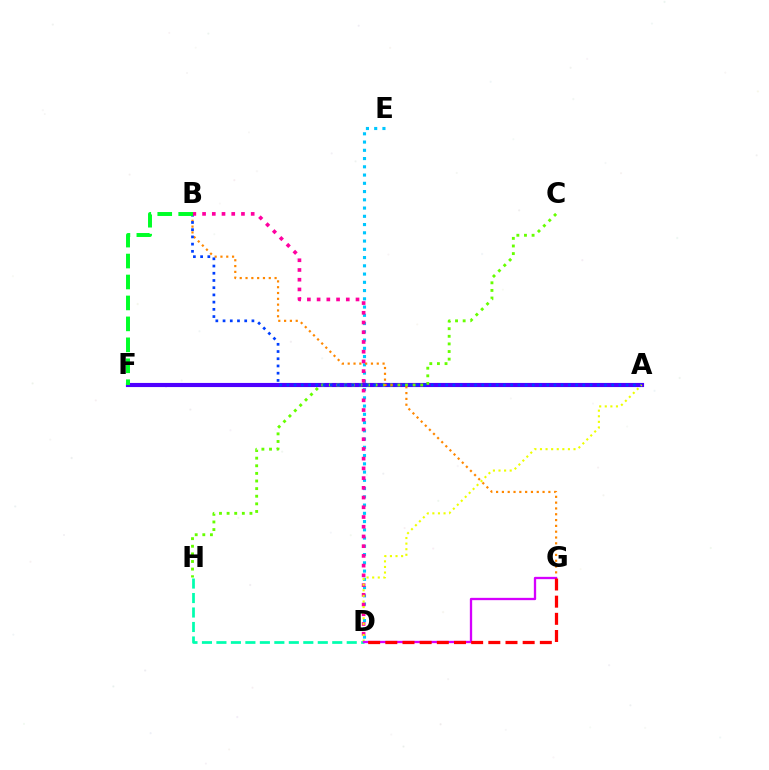{('D', 'E'): [{'color': '#00c7ff', 'line_style': 'dotted', 'thickness': 2.24}], ('A', 'F'): [{'color': '#4f00ff', 'line_style': 'solid', 'thickness': 2.97}], ('C', 'H'): [{'color': '#66ff00', 'line_style': 'dotted', 'thickness': 2.07}], ('D', 'H'): [{'color': '#00ffaf', 'line_style': 'dashed', 'thickness': 1.97}], ('B', 'G'): [{'color': '#ff8800', 'line_style': 'dotted', 'thickness': 1.58}], ('A', 'B'): [{'color': '#003fff', 'line_style': 'dotted', 'thickness': 1.96}], ('B', 'D'): [{'color': '#ff00a0', 'line_style': 'dotted', 'thickness': 2.64}], ('A', 'D'): [{'color': '#eeff00', 'line_style': 'dotted', 'thickness': 1.52}], ('B', 'F'): [{'color': '#00ff27', 'line_style': 'dashed', 'thickness': 2.85}], ('D', 'G'): [{'color': '#d600ff', 'line_style': 'solid', 'thickness': 1.66}, {'color': '#ff0000', 'line_style': 'dashed', 'thickness': 2.33}]}